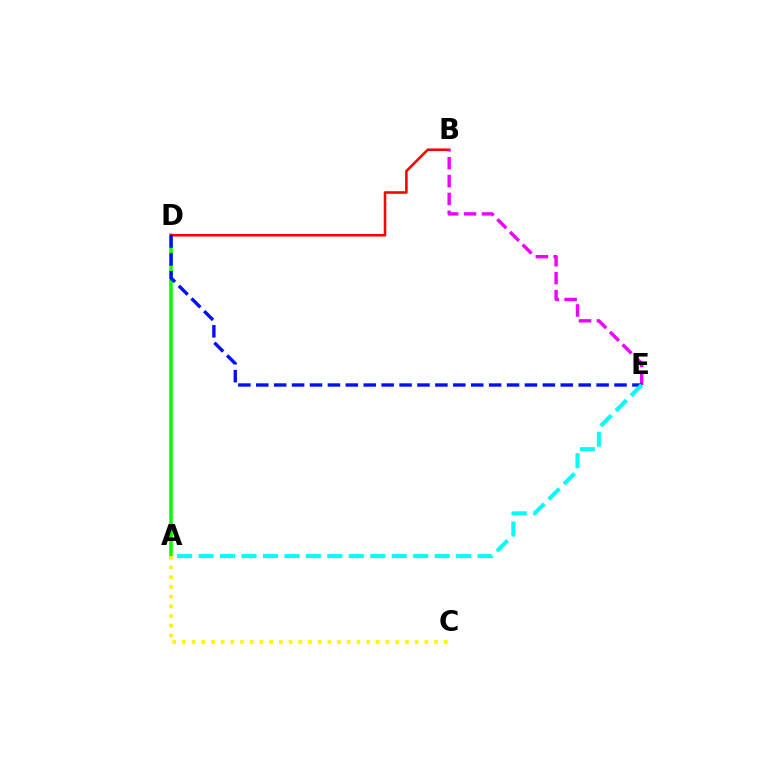{('A', 'D'): [{'color': '#08ff00', 'line_style': 'solid', 'thickness': 2.54}], ('A', 'C'): [{'color': '#fcf500', 'line_style': 'dotted', 'thickness': 2.64}], ('B', 'D'): [{'color': '#ff0000', 'line_style': 'solid', 'thickness': 1.85}], ('B', 'E'): [{'color': '#ee00ff', 'line_style': 'dashed', 'thickness': 2.43}], ('D', 'E'): [{'color': '#0010ff', 'line_style': 'dashed', 'thickness': 2.43}], ('A', 'E'): [{'color': '#00fff6', 'line_style': 'dashed', 'thickness': 2.92}]}